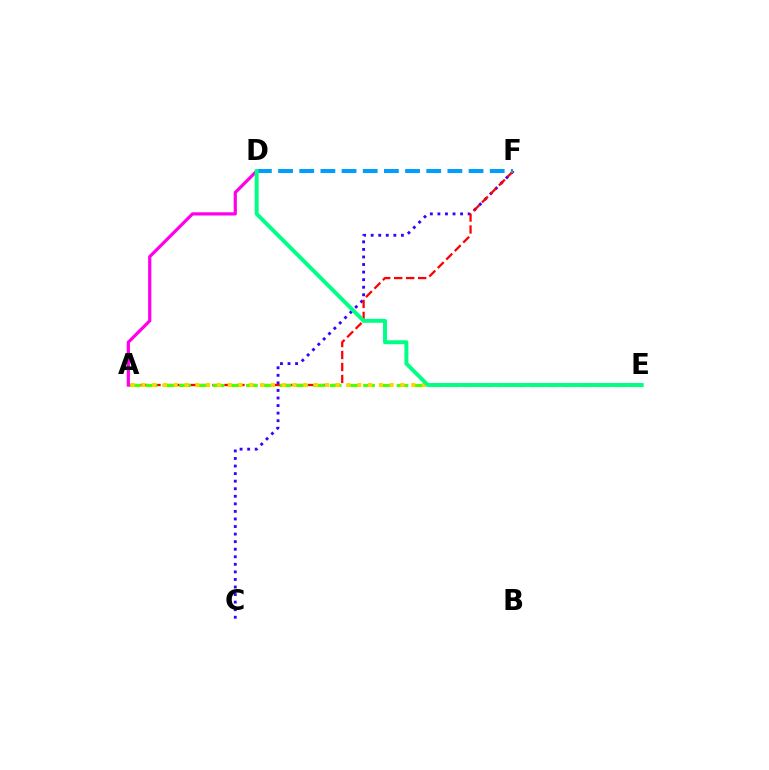{('C', 'F'): [{'color': '#3700ff', 'line_style': 'dotted', 'thickness': 2.05}], ('A', 'F'): [{'color': '#ff0000', 'line_style': 'dashed', 'thickness': 1.63}], ('A', 'E'): [{'color': '#4fff00', 'line_style': 'dashed', 'thickness': 2.27}, {'color': '#ffd500', 'line_style': 'dotted', 'thickness': 2.93}], ('D', 'F'): [{'color': '#009eff', 'line_style': 'dashed', 'thickness': 2.88}], ('A', 'D'): [{'color': '#ff00ed', 'line_style': 'solid', 'thickness': 2.31}], ('D', 'E'): [{'color': '#00ff86', 'line_style': 'solid', 'thickness': 2.84}]}